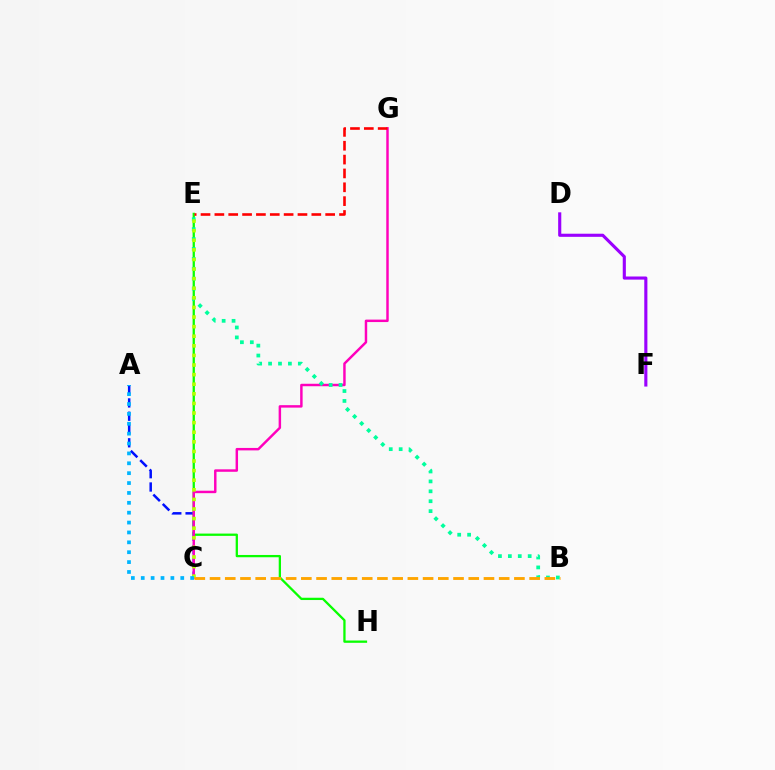{('A', 'C'): [{'color': '#0010ff', 'line_style': 'dashed', 'thickness': 1.81}, {'color': '#00b5ff', 'line_style': 'dotted', 'thickness': 2.68}], ('E', 'H'): [{'color': '#08ff00', 'line_style': 'solid', 'thickness': 1.65}], ('C', 'G'): [{'color': '#ff00bd', 'line_style': 'solid', 'thickness': 1.77}], ('D', 'F'): [{'color': '#9b00ff', 'line_style': 'solid', 'thickness': 2.25}], ('B', 'E'): [{'color': '#00ff9d', 'line_style': 'dotted', 'thickness': 2.69}], ('C', 'E'): [{'color': '#b3ff00', 'line_style': 'dotted', 'thickness': 2.61}], ('E', 'G'): [{'color': '#ff0000', 'line_style': 'dashed', 'thickness': 1.88}], ('B', 'C'): [{'color': '#ffa500', 'line_style': 'dashed', 'thickness': 2.07}]}